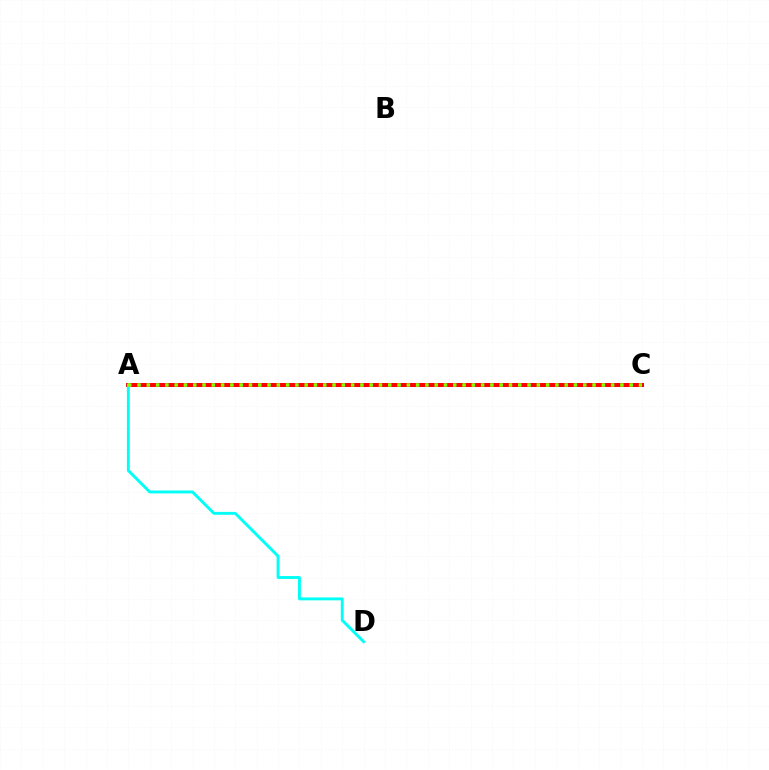{('A', 'C'): [{'color': '#7200ff', 'line_style': 'solid', 'thickness': 2.86}, {'color': '#ff0000', 'line_style': 'solid', 'thickness': 2.85}, {'color': '#84ff00', 'line_style': 'dotted', 'thickness': 2.52}], ('A', 'D'): [{'color': '#00fff6', 'line_style': 'solid', 'thickness': 2.09}]}